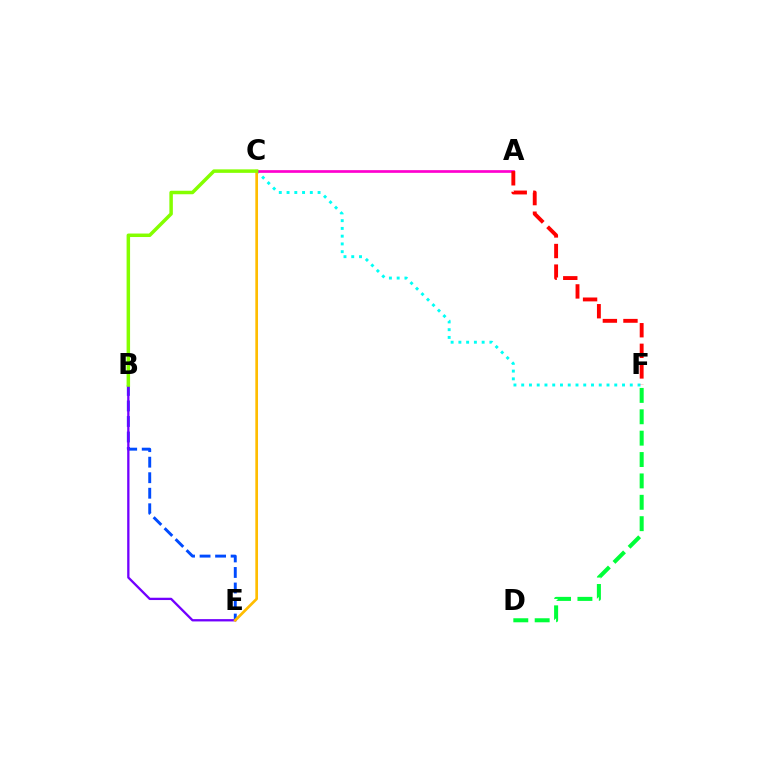{('B', 'E'): [{'color': '#004bff', 'line_style': 'dashed', 'thickness': 2.11}, {'color': '#7200ff', 'line_style': 'solid', 'thickness': 1.66}], ('C', 'F'): [{'color': '#00fff6', 'line_style': 'dotted', 'thickness': 2.11}], ('A', 'C'): [{'color': '#ff00cf', 'line_style': 'solid', 'thickness': 1.94}], ('D', 'F'): [{'color': '#00ff39', 'line_style': 'dashed', 'thickness': 2.9}], ('A', 'F'): [{'color': '#ff0000', 'line_style': 'dashed', 'thickness': 2.8}], ('C', 'E'): [{'color': '#ffbd00', 'line_style': 'solid', 'thickness': 1.94}], ('B', 'C'): [{'color': '#84ff00', 'line_style': 'solid', 'thickness': 2.51}]}